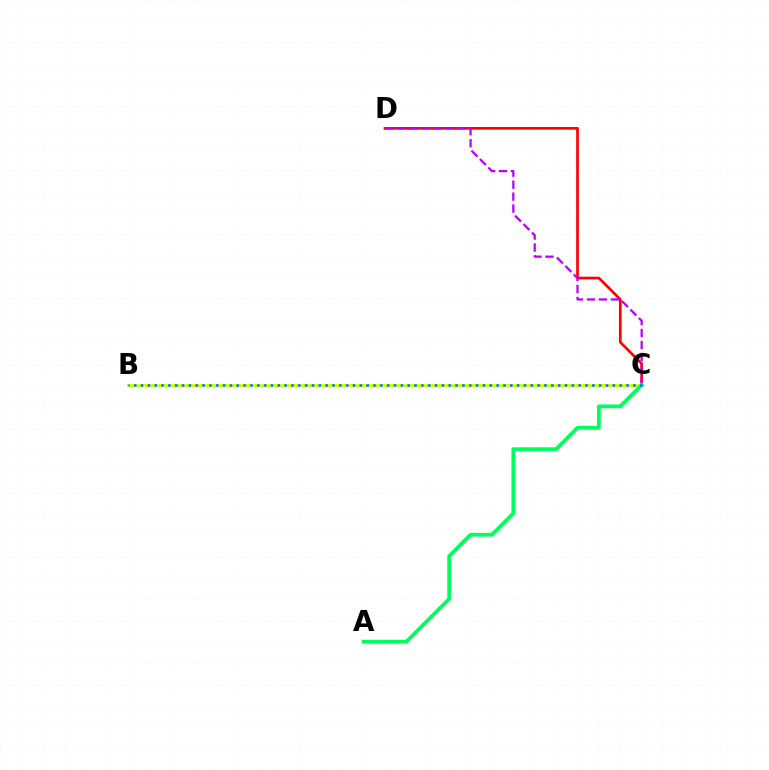{('C', 'D'): [{'color': '#ff0000', 'line_style': 'solid', 'thickness': 1.94}, {'color': '#b900ff', 'line_style': 'dashed', 'thickness': 1.62}], ('B', 'C'): [{'color': '#d1ff00', 'line_style': 'solid', 'thickness': 2.12}, {'color': '#0074ff', 'line_style': 'dotted', 'thickness': 1.86}], ('A', 'C'): [{'color': '#00ff5c', 'line_style': 'solid', 'thickness': 2.72}]}